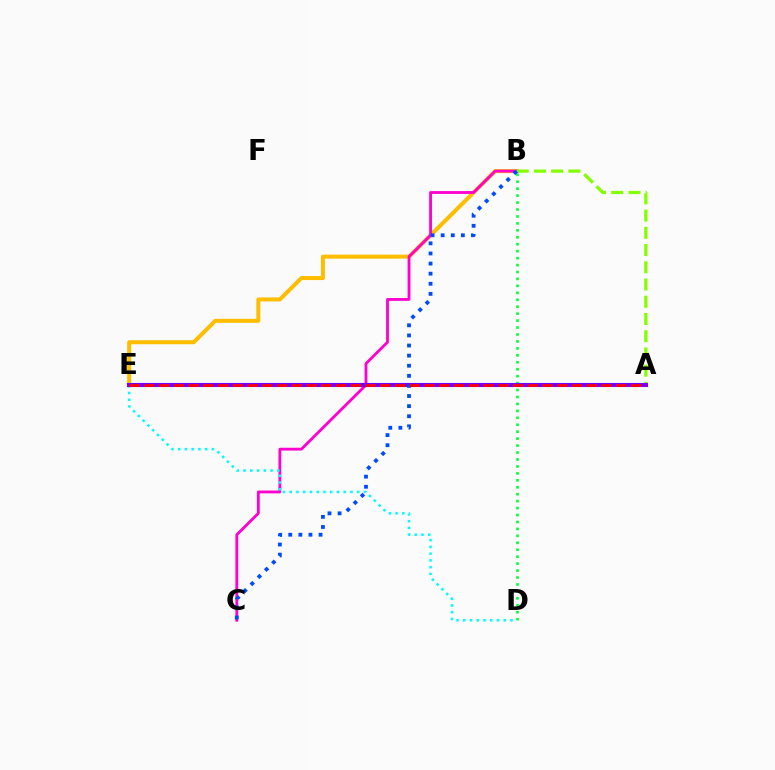{('B', 'E'): [{'color': '#ffbd00', 'line_style': 'solid', 'thickness': 2.89}], ('B', 'C'): [{'color': '#ff00cf', 'line_style': 'solid', 'thickness': 2.03}, {'color': '#004bff', 'line_style': 'dotted', 'thickness': 2.74}], ('D', 'E'): [{'color': '#00fff6', 'line_style': 'dotted', 'thickness': 1.83}], ('B', 'D'): [{'color': '#00ff39', 'line_style': 'dotted', 'thickness': 1.89}], ('A', 'B'): [{'color': '#84ff00', 'line_style': 'dashed', 'thickness': 2.34}], ('A', 'E'): [{'color': '#7200ff', 'line_style': 'solid', 'thickness': 2.95}, {'color': '#ff0000', 'line_style': 'dashed', 'thickness': 2.0}]}